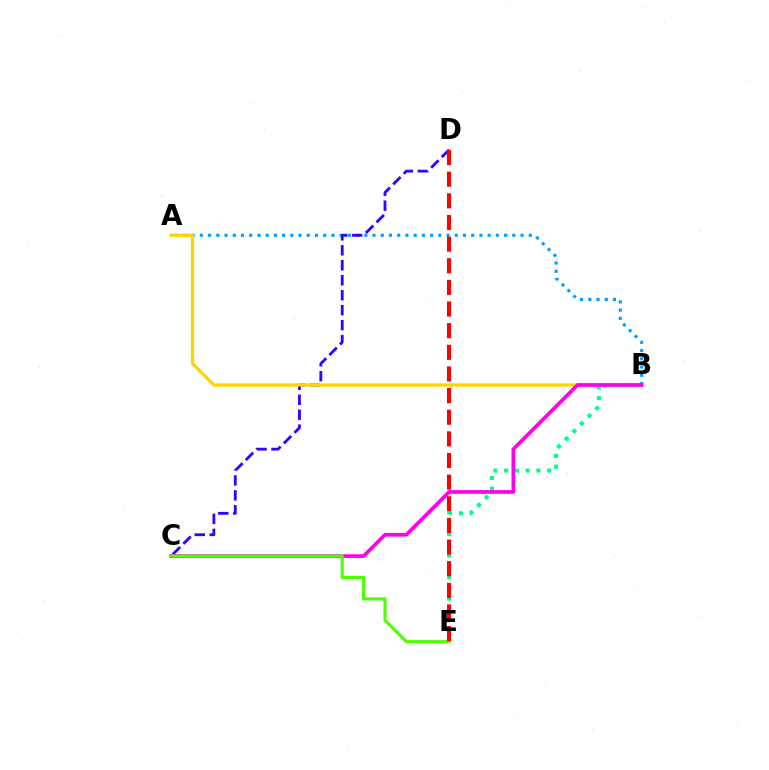{('A', 'B'): [{'color': '#009eff', 'line_style': 'dotted', 'thickness': 2.23}, {'color': '#ffd500', 'line_style': 'solid', 'thickness': 2.33}], ('C', 'D'): [{'color': '#3700ff', 'line_style': 'dashed', 'thickness': 2.03}], ('B', 'E'): [{'color': '#00ff86', 'line_style': 'dotted', 'thickness': 2.93}], ('B', 'C'): [{'color': '#ff00ed', 'line_style': 'solid', 'thickness': 2.66}], ('C', 'E'): [{'color': '#4fff00', 'line_style': 'solid', 'thickness': 2.24}], ('D', 'E'): [{'color': '#ff0000', 'line_style': 'dashed', 'thickness': 2.94}]}